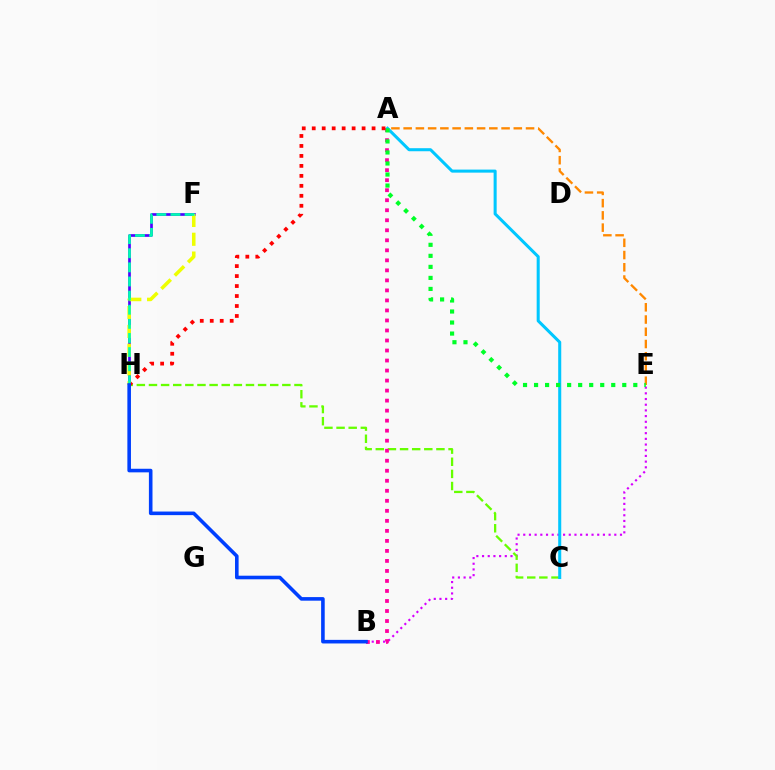{('F', 'H'): [{'color': '#4f00ff', 'line_style': 'solid', 'thickness': 1.94}, {'color': '#eeff00', 'line_style': 'dashed', 'thickness': 2.55}, {'color': '#00ffaf', 'line_style': 'dashed', 'thickness': 1.92}], ('B', 'E'): [{'color': '#d600ff', 'line_style': 'dotted', 'thickness': 1.55}], ('C', 'H'): [{'color': '#66ff00', 'line_style': 'dashed', 'thickness': 1.65}], ('A', 'E'): [{'color': '#ff8800', 'line_style': 'dashed', 'thickness': 1.66}, {'color': '#00ff27', 'line_style': 'dotted', 'thickness': 3.0}], ('A', 'B'): [{'color': '#ff00a0', 'line_style': 'dotted', 'thickness': 2.72}], ('A', 'C'): [{'color': '#00c7ff', 'line_style': 'solid', 'thickness': 2.19}], ('A', 'H'): [{'color': '#ff0000', 'line_style': 'dotted', 'thickness': 2.71}], ('B', 'H'): [{'color': '#003fff', 'line_style': 'solid', 'thickness': 2.58}]}